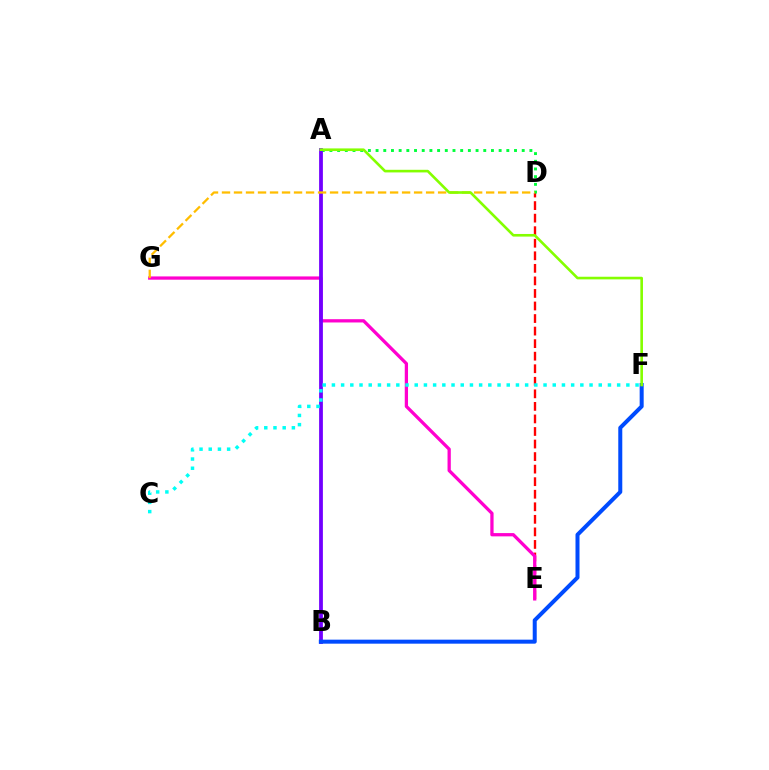{('D', 'E'): [{'color': '#ff0000', 'line_style': 'dashed', 'thickness': 1.7}], ('A', 'D'): [{'color': '#00ff39', 'line_style': 'dotted', 'thickness': 2.09}], ('E', 'G'): [{'color': '#ff00cf', 'line_style': 'solid', 'thickness': 2.36}], ('A', 'B'): [{'color': '#7200ff', 'line_style': 'solid', 'thickness': 2.72}], ('D', 'G'): [{'color': '#ffbd00', 'line_style': 'dashed', 'thickness': 1.63}], ('B', 'F'): [{'color': '#004bff', 'line_style': 'solid', 'thickness': 2.89}], ('A', 'F'): [{'color': '#84ff00', 'line_style': 'solid', 'thickness': 1.89}], ('C', 'F'): [{'color': '#00fff6', 'line_style': 'dotted', 'thickness': 2.5}]}